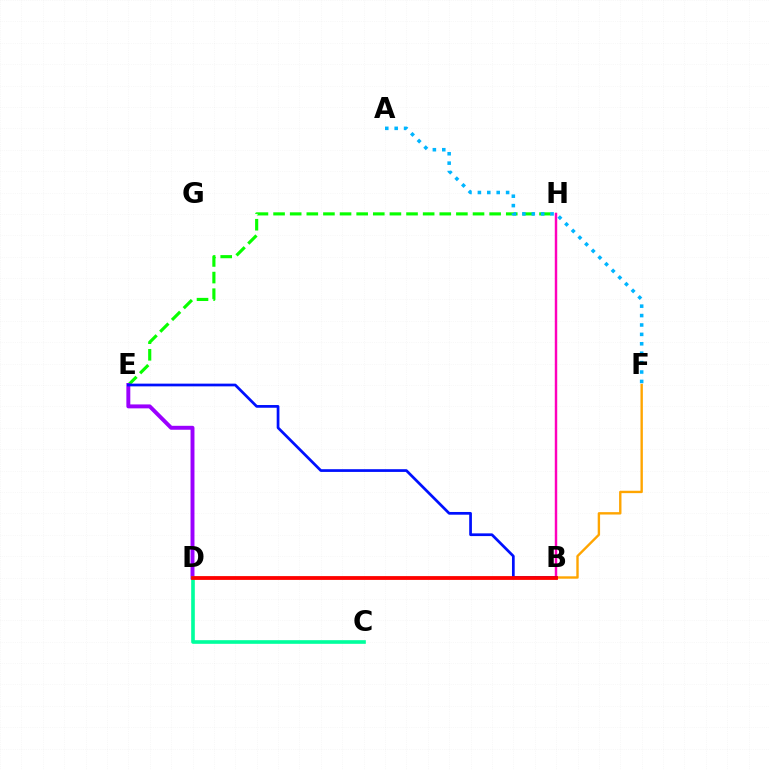{('E', 'H'): [{'color': '#08ff00', 'line_style': 'dashed', 'thickness': 2.26}], ('B', 'D'): [{'color': '#b3ff00', 'line_style': 'solid', 'thickness': 1.78}, {'color': '#ff0000', 'line_style': 'solid', 'thickness': 2.72}], ('D', 'E'): [{'color': '#9b00ff', 'line_style': 'solid', 'thickness': 2.83}], ('B', 'H'): [{'color': '#ff00bd', 'line_style': 'solid', 'thickness': 1.76}], ('C', 'D'): [{'color': '#00ff9d', 'line_style': 'solid', 'thickness': 2.62}], ('B', 'F'): [{'color': '#ffa500', 'line_style': 'solid', 'thickness': 1.72}], ('B', 'E'): [{'color': '#0010ff', 'line_style': 'solid', 'thickness': 1.96}], ('A', 'F'): [{'color': '#00b5ff', 'line_style': 'dotted', 'thickness': 2.56}]}